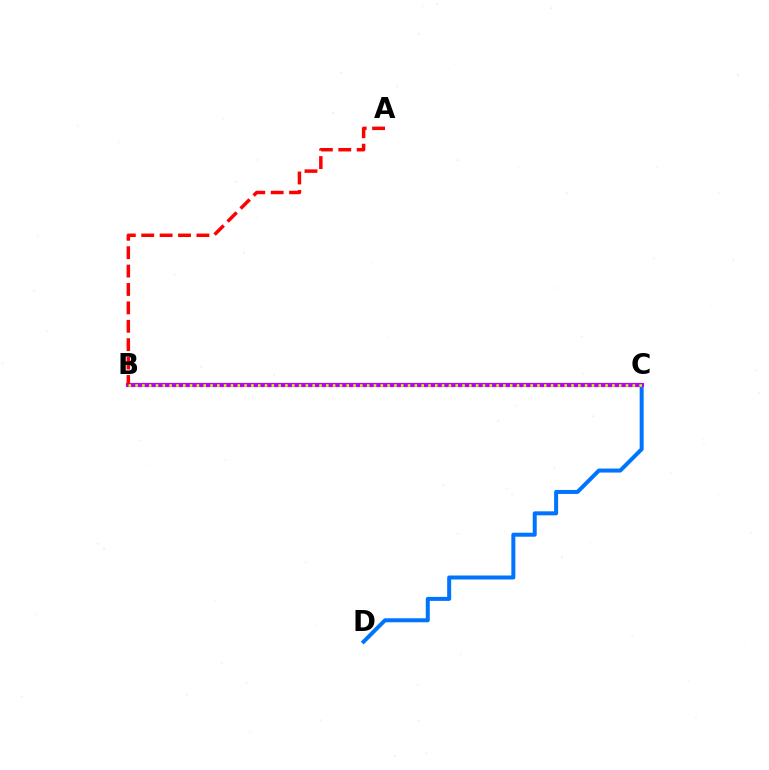{('B', 'C'): [{'color': '#00ff5c', 'line_style': 'dotted', 'thickness': 1.62}, {'color': '#b900ff', 'line_style': 'solid', 'thickness': 2.97}, {'color': '#d1ff00', 'line_style': 'dotted', 'thickness': 1.85}], ('C', 'D'): [{'color': '#0074ff', 'line_style': 'solid', 'thickness': 2.88}], ('A', 'B'): [{'color': '#ff0000', 'line_style': 'dashed', 'thickness': 2.5}]}